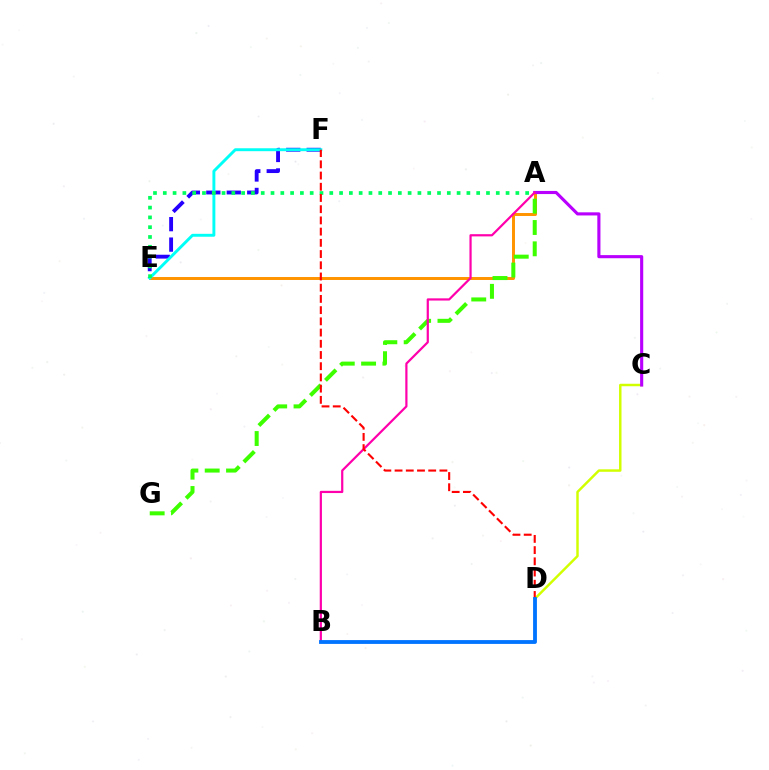{('A', 'E'): [{'color': '#ff9400', 'line_style': 'solid', 'thickness': 2.14}, {'color': '#00ff5c', 'line_style': 'dotted', 'thickness': 2.66}], ('E', 'F'): [{'color': '#2500ff', 'line_style': 'dashed', 'thickness': 2.78}, {'color': '#00fff6', 'line_style': 'solid', 'thickness': 2.1}], ('C', 'D'): [{'color': '#d1ff00', 'line_style': 'solid', 'thickness': 1.77}], ('A', 'C'): [{'color': '#b900ff', 'line_style': 'solid', 'thickness': 2.25}], ('A', 'G'): [{'color': '#3dff00', 'line_style': 'dashed', 'thickness': 2.9}], ('A', 'B'): [{'color': '#ff00ac', 'line_style': 'solid', 'thickness': 1.59}], ('D', 'F'): [{'color': '#ff0000', 'line_style': 'dashed', 'thickness': 1.52}], ('B', 'D'): [{'color': '#0074ff', 'line_style': 'solid', 'thickness': 2.76}]}